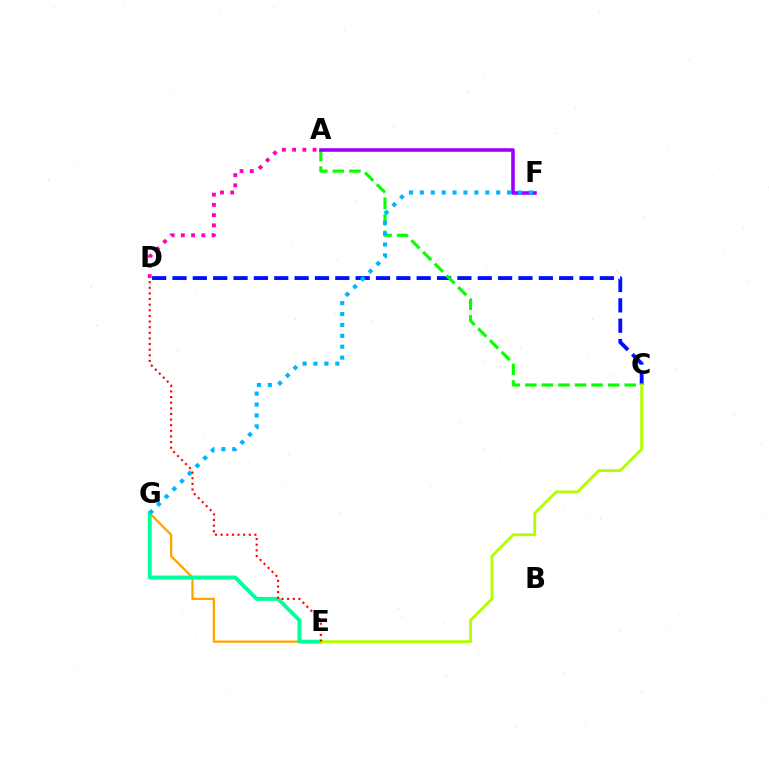{('E', 'G'): [{'color': '#ffa500', 'line_style': 'solid', 'thickness': 1.66}, {'color': '#00ff9d', 'line_style': 'solid', 'thickness': 2.82}], ('C', 'D'): [{'color': '#0010ff', 'line_style': 'dashed', 'thickness': 2.76}], ('A', 'C'): [{'color': '#08ff00', 'line_style': 'dashed', 'thickness': 2.25}], ('A', 'F'): [{'color': '#9b00ff', 'line_style': 'solid', 'thickness': 2.58}], ('A', 'D'): [{'color': '#ff00bd', 'line_style': 'dotted', 'thickness': 2.78}], ('C', 'E'): [{'color': '#b3ff00', 'line_style': 'solid', 'thickness': 2.08}], ('F', 'G'): [{'color': '#00b5ff', 'line_style': 'dotted', 'thickness': 2.96}], ('D', 'E'): [{'color': '#ff0000', 'line_style': 'dotted', 'thickness': 1.53}]}